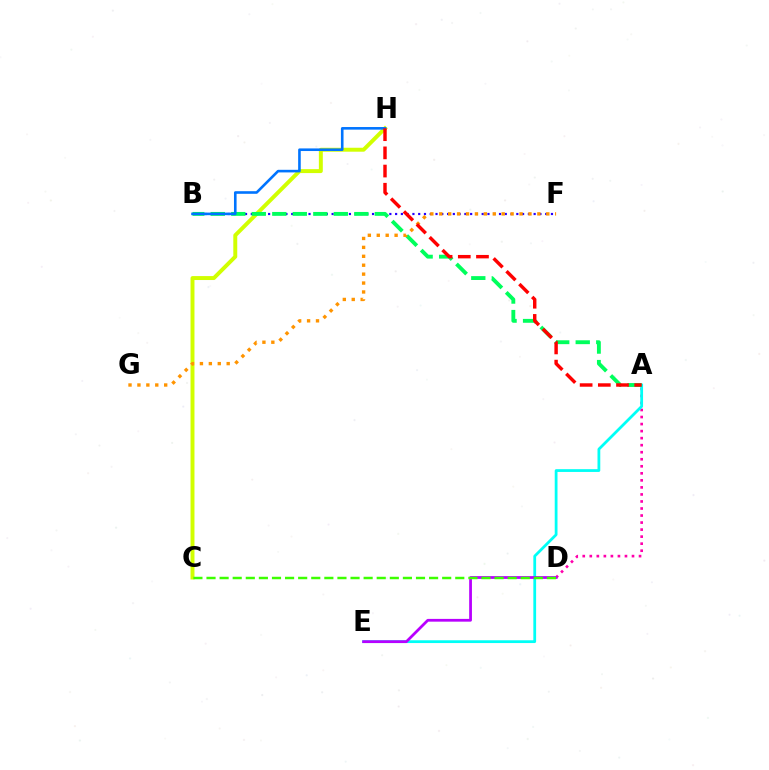{('A', 'D'): [{'color': '#ff00ac', 'line_style': 'dotted', 'thickness': 1.91}], ('B', 'F'): [{'color': '#2500ff', 'line_style': 'dotted', 'thickness': 1.57}], ('C', 'H'): [{'color': '#d1ff00', 'line_style': 'solid', 'thickness': 2.84}], ('A', 'E'): [{'color': '#00fff6', 'line_style': 'solid', 'thickness': 2.0}], ('A', 'B'): [{'color': '#00ff5c', 'line_style': 'dashed', 'thickness': 2.79}], ('D', 'E'): [{'color': '#b900ff', 'line_style': 'solid', 'thickness': 1.99}], ('B', 'H'): [{'color': '#0074ff', 'line_style': 'solid', 'thickness': 1.88}], ('F', 'G'): [{'color': '#ff9400', 'line_style': 'dotted', 'thickness': 2.42}], ('C', 'D'): [{'color': '#3dff00', 'line_style': 'dashed', 'thickness': 1.78}], ('A', 'H'): [{'color': '#ff0000', 'line_style': 'dashed', 'thickness': 2.47}]}